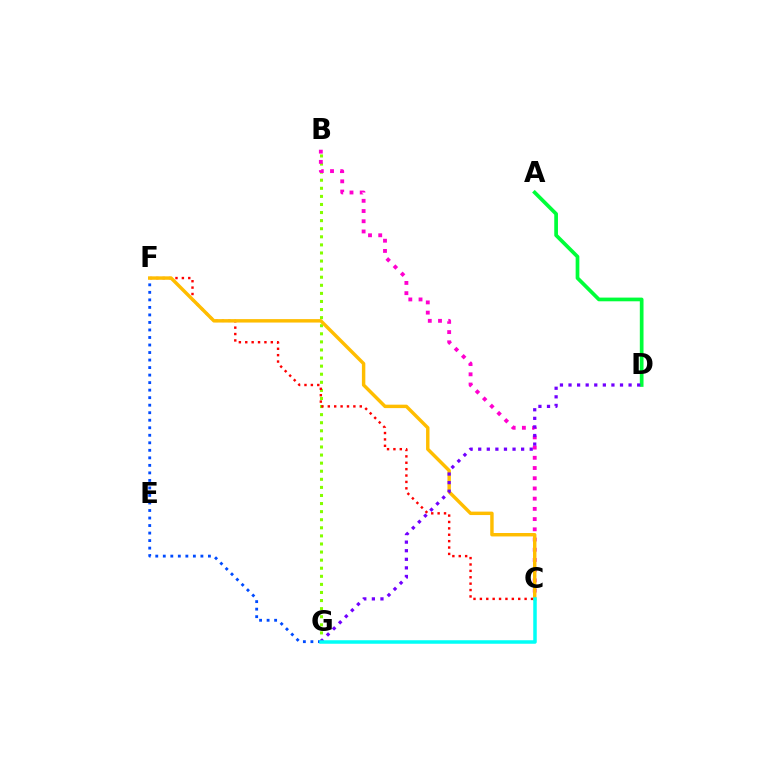{('B', 'G'): [{'color': '#84ff00', 'line_style': 'dotted', 'thickness': 2.2}], ('B', 'C'): [{'color': '#ff00cf', 'line_style': 'dotted', 'thickness': 2.78}], ('C', 'F'): [{'color': '#ff0000', 'line_style': 'dotted', 'thickness': 1.74}, {'color': '#ffbd00', 'line_style': 'solid', 'thickness': 2.47}], ('F', 'G'): [{'color': '#004bff', 'line_style': 'dotted', 'thickness': 2.04}], ('A', 'D'): [{'color': '#00ff39', 'line_style': 'solid', 'thickness': 2.67}], ('D', 'G'): [{'color': '#7200ff', 'line_style': 'dotted', 'thickness': 2.33}], ('C', 'G'): [{'color': '#00fff6', 'line_style': 'solid', 'thickness': 2.52}]}